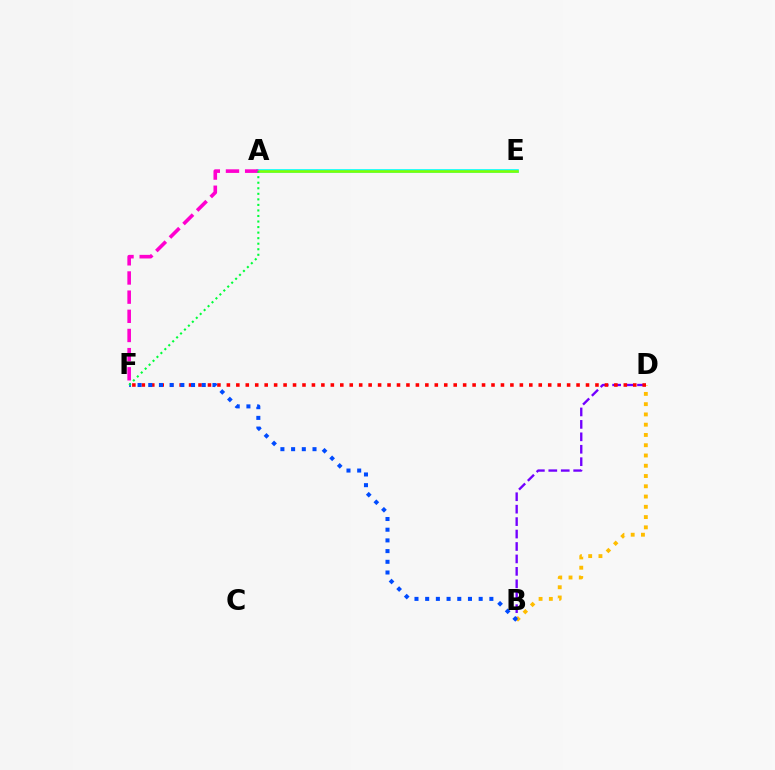{('A', 'E'): [{'color': '#00fff6', 'line_style': 'solid', 'thickness': 2.62}, {'color': '#84ff00', 'line_style': 'solid', 'thickness': 1.83}], ('B', 'D'): [{'color': '#7200ff', 'line_style': 'dashed', 'thickness': 1.69}, {'color': '#ffbd00', 'line_style': 'dotted', 'thickness': 2.79}], ('D', 'F'): [{'color': '#ff0000', 'line_style': 'dotted', 'thickness': 2.57}], ('A', 'F'): [{'color': '#ff00cf', 'line_style': 'dashed', 'thickness': 2.6}, {'color': '#00ff39', 'line_style': 'dotted', 'thickness': 1.51}], ('B', 'F'): [{'color': '#004bff', 'line_style': 'dotted', 'thickness': 2.91}]}